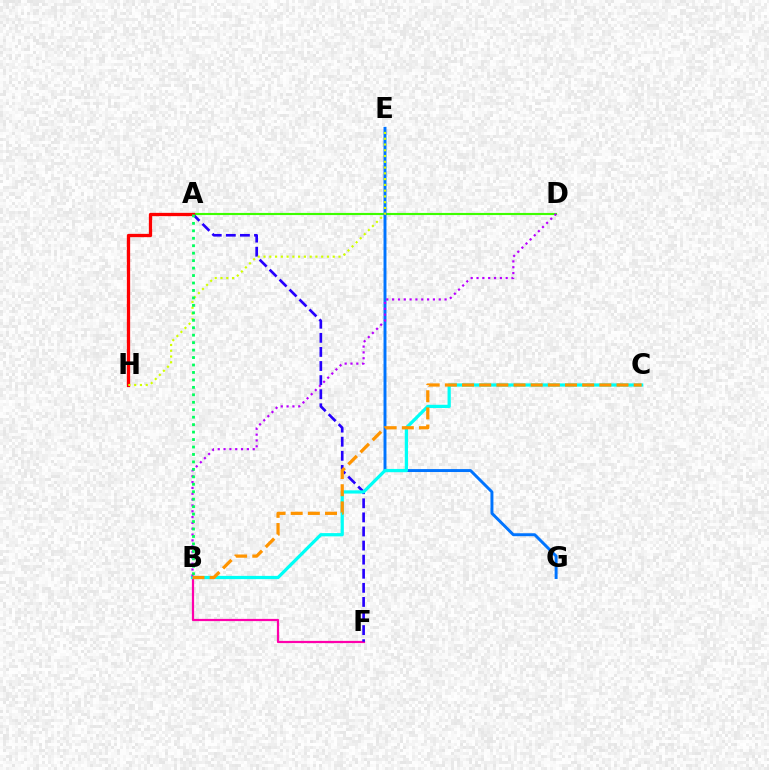{('A', 'D'): [{'color': '#3dff00', 'line_style': 'solid', 'thickness': 1.54}], ('B', 'F'): [{'color': '#ff00ac', 'line_style': 'solid', 'thickness': 1.6}], ('A', 'F'): [{'color': '#2500ff', 'line_style': 'dashed', 'thickness': 1.91}], ('E', 'G'): [{'color': '#0074ff', 'line_style': 'solid', 'thickness': 2.12}], ('B', 'C'): [{'color': '#00fff6', 'line_style': 'solid', 'thickness': 2.33}, {'color': '#ff9400', 'line_style': 'dashed', 'thickness': 2.33}], ('A', 'H'): [{'color': '#ff0000', 'line_style': 'solid', 'thickness': 2.37}], ('B', 'D'): [{'color': '#b900ff', 'line_style': 'dotted', 'thickness': 1.58}], ('E', 'H'): [{'color': '#d1ff00', 'line_style': 'dotted', 'thickness': 1.57}], ('A', 'B'): [{'color': '#00ff5c', 'line_style': 'dotted', 'thickness': 2.03}]}